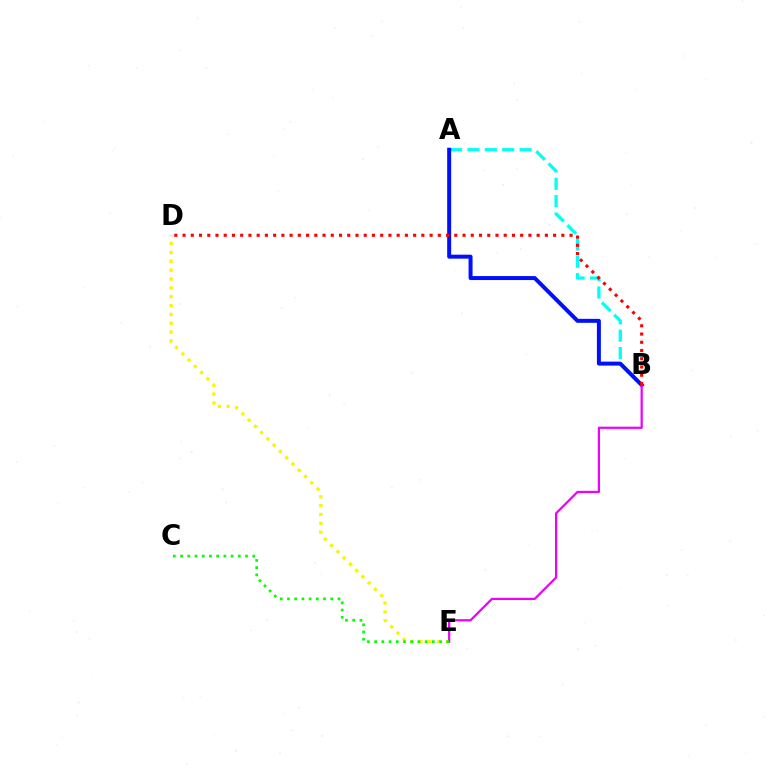{('A', 'B'): [{'color': '#00fff6', 'line_style': 'dashed', 'thickness': 2.36}, {'color': '#0010ff', 'line_style': 'solid', 'thickness': 2.87}], ('D', 'E'): [{'color': '#fcf500', 'line_style': 'dotted', 'thickness': 2.41}], ('B', 'E'): [{'color': '#ee00ff', 'line_style': 'solid', 'thickness': 1.6}], ('B', 'D'): [{'color': '#ff0000', 'line_style': 'dotted', 'thickness': 2.24}], ('C', 'E'): [{'color': '#08ff00', 'line_style': 'dotted', 'thickness': 1.96}]}